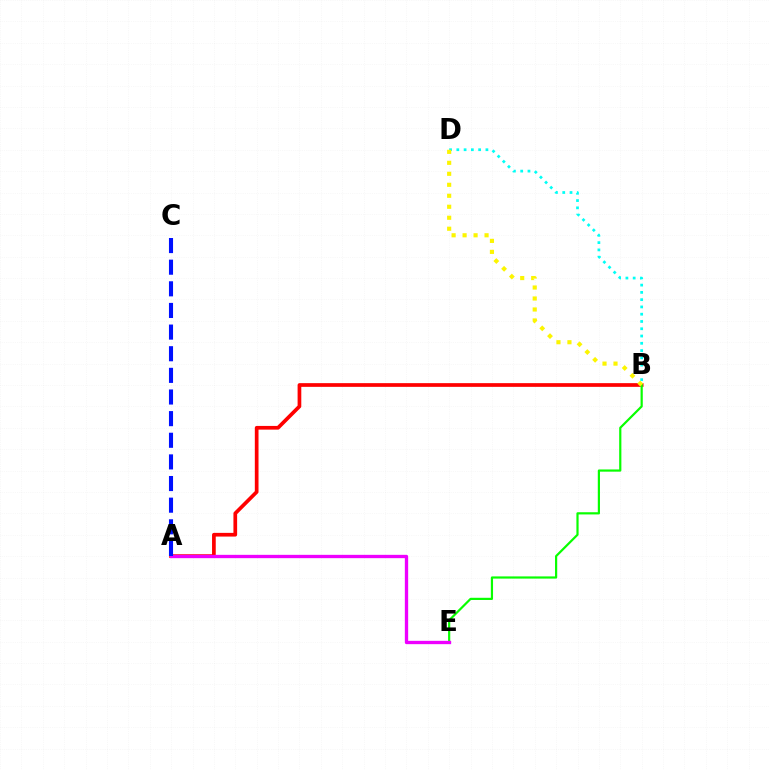{('A', 'B'): [{'color': '#ff0000', 'line_style': 'solid', 'thickness': 2.66}], ('B', 'E'): [{'color': '#08ff00', 'line_style': 'solid', 'thickness': 1.58}], ('B', 'D'): [{'color': '#00fff6', 'line_style': 'dotted', 'thickness': 1.98}, {'color': '#fcf500', 'line_style': 'dotted', 'thickness': 2.98}], ('A', 'E'): [{'color': '#ee00ff', 'line_style': 'solid', 'thickness': 2.4}], ('A', 'C'): [{'color': '#0010ff', 'line_style': 'dashed', 'thickness': 2.94}]}